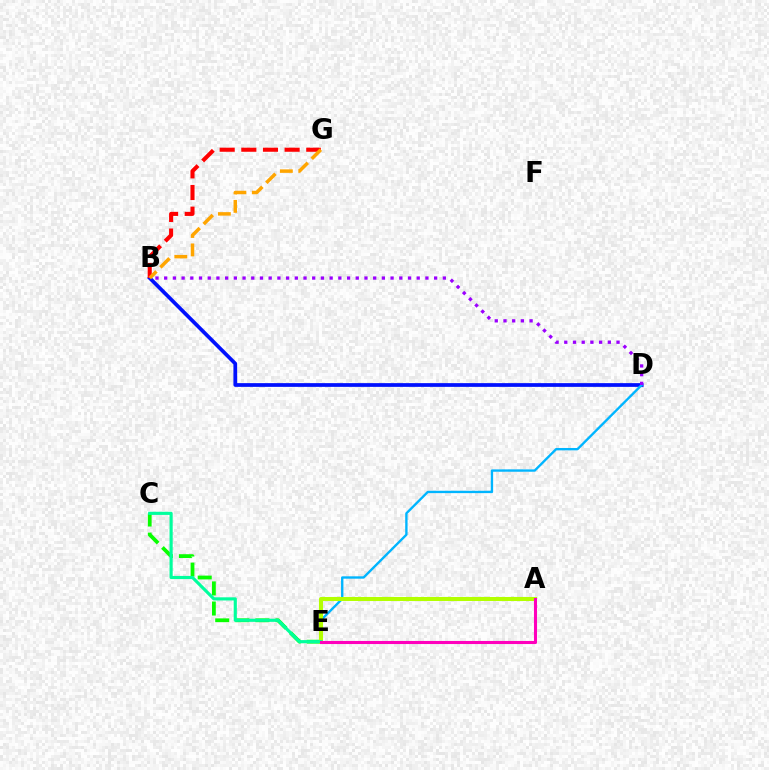{('B', 'D'): [{'color': '#0010ff', 'line_style': 'solid', 'thickness': 2.68}, {'color': '#9b00ff', 'line_style': 'dotted', 'thickness': 2.37}], ('B', 'G'): [{'color': '#ff0000', 'line_style': 'dashed', 'thickness': 2.94}, {'color': '#ffa500', 'line_style': 'dashed', 'thickness': 2.51}], ('D', 'E'): [{'color': '#00b5ff', 'line_style': 'solid', 'thickness': 1.7}], ('C', 'E'): [{'color': '#08ff00', 'line_style': 'dashed', 'thickness': 2.73}, {'color': '#00ff9d', 'line_style': 'solid', 'thickness': 2.27}], ('A', 'E'): [{'color': '#b3ff00', 'line_style': 'solid', 'thickness': 2.92}, {'color': '#ff00bd', 'line_style': 'solid', 'thickness': 2.22}]}